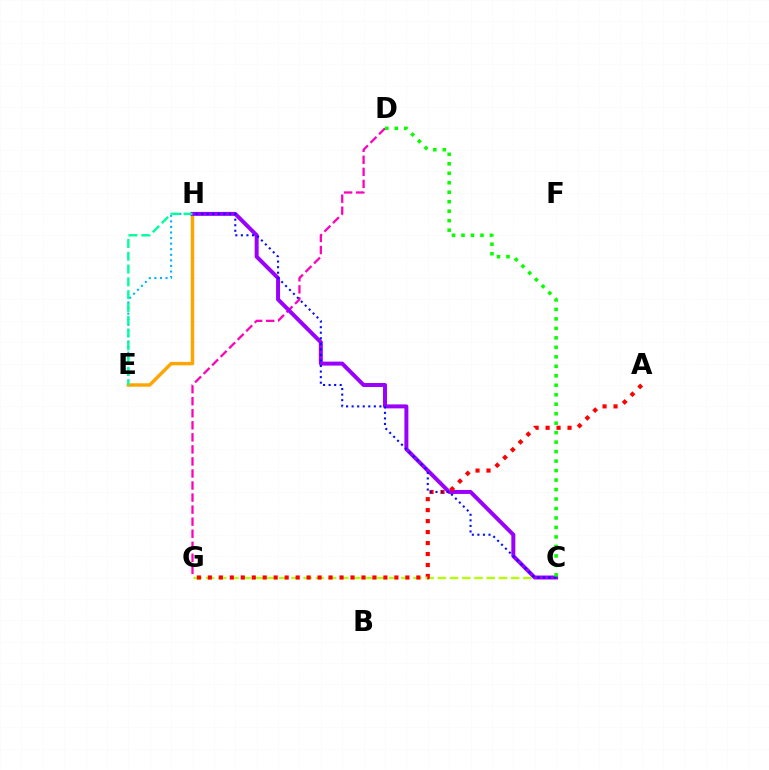{('D', 'G'): [{'color': '#ff00bd', 'line_style': 'dashed', 'thickness': 1.64}], ('C', 'G'): [{'color': '#b3ff00', 'line_style': 'dashed', 'thickness': 1.66}], ('E', 'H'): [{'color': '#00b5ff', 'line_style': 'dotted', 'thickness': 1.51}, {'color': '#ffa500', 'line_style': 'solid', 'thickness': 2.47}, {'color': '#00ff9d', 'line_style': 'dashed', 'thickness': 1.74}], ('C', 'H'): [{'color': '#9b00ff', 'line_style': 'solid', 'thickness': 2.86}, {'color': '#0010ff', 'line_style': 'dotted', 'thickness': 1.51}], ('A', 'G'): [{'color': '#ff0000', 'line_style': 'dotted', 'thickness': 2.98}], ('C', 'D'): [{'color': '#08ff00', 'line_style': 'dotted', 'thickness': 2.58}]}